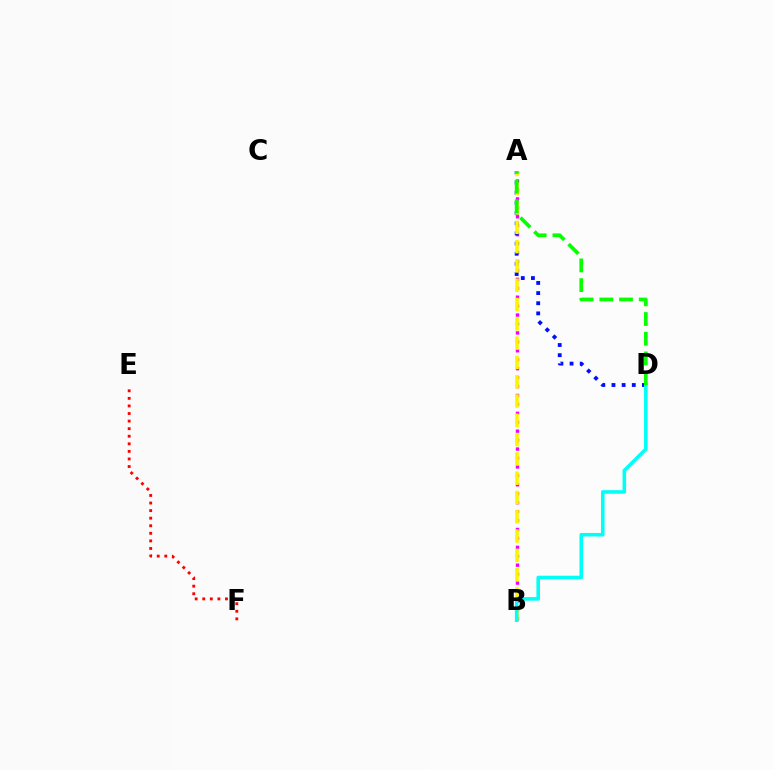{('A', 'B'): [{'color': '#ee00ff', 'line_style': 'dotted', 'thickness': 2.43}, {'color': '#fcf500', 'line_style': 'dashed', 'thickness': 2.62}], ('A', 'D'): [{'color': '#0010ff', 'line_style': 'dotted', 'thickness': 2.76}, {'color': '#08ff00', 'line_style': 'dashed', 'thickness': 2.68}], ('E', 'F'): [{'color': '#ff0000', 'line_style': 'dotted', 'thickness': 2.06}], ('B', 'D'): [{'color': '#00fff6', 'line_style': 'solid', 'thickness': 2.57}]}